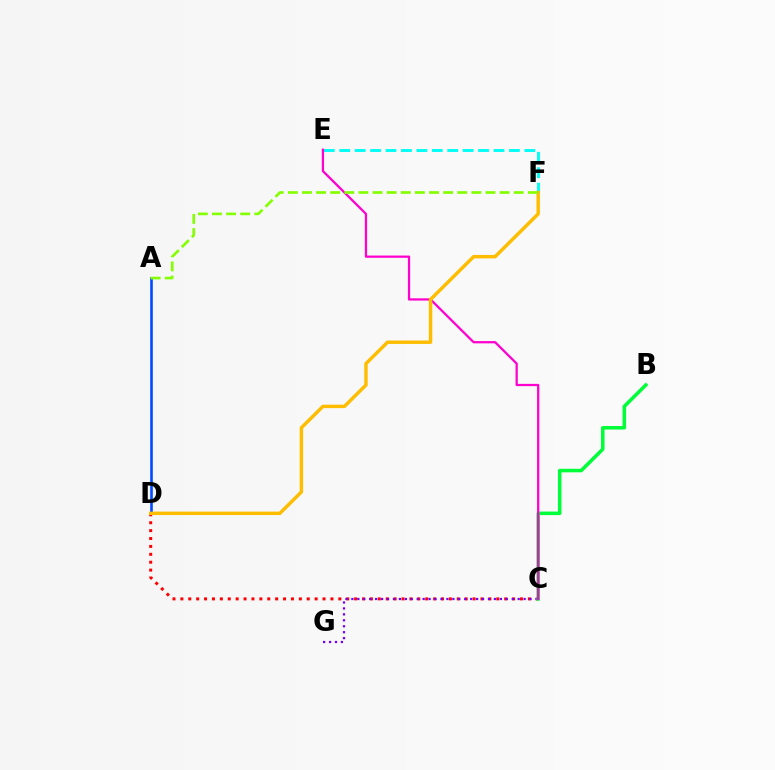{('E', 'F'): [{'color': '#00fff6', 'line_style': 'dashed', 'thickness': 2.1}], ('C', 'D'): [{'color': '#ff0000', 'line_style': 'dotted', 'thickness': 2.15}], ('C', 'G'): [{'color': '#7200ff', 'line_style': 'dotted', 'thickness': 1.61}], ('B', 'C'): [{'color': '#00ff39', 'line_style': 'solid', 'thickness': 2.54}], ('A', 'D'): [{'color': '#004bff', 'line_style': 'solid', 'thickness': 1.89}], ('C', 'E'): [{'color': '#ff00cf', 'line_style': 'solid', 'thickness': 1.63}], ('D', 'F'): [{'color': '#ffbd00', 'line_style': 'solid', 'thickness': 2.47}], ('A', 'F'): [{'color': '#84ff00', 'line_style': 'dashed', 'thickness': 1.92}]}